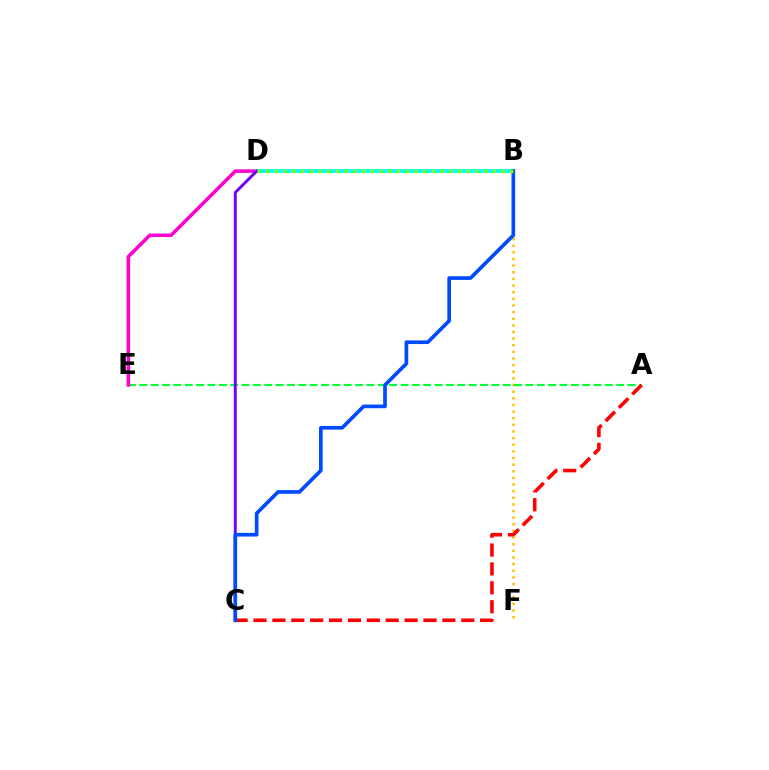{('B', 'F'): [{'color': '#ffbd00', 'line_style': 'dotted', 'thickness': 1.8}], ('A', 'E'): [{'color': '#00ff39', 'line_style': 'dashed', 'thickness': 1.54}], ('D', 'E'): [{'color': '#ff00cf', 'line_style': 'solid', 'thickness': 2.54}], ('A', 'C'): [{'color': '#ff0000', 'line_style': 'dashed', 'thickness': 2.57}], ('B', 'D'): [{'color': '#00fff6', 'line_style': 'solid', 'thickness': 2.73}, {'color': '#84ff00', 'line_style': 'dotted', 'thickness': 2.37}], ('C', 'D'): [{'color': '#7200ff', 'line_style': 'solid', 'thickness': 2.13}], ('B', 'C'): [{'color': '#004bff', 'line_style': 'solid', 'thickness': 2.64}]}